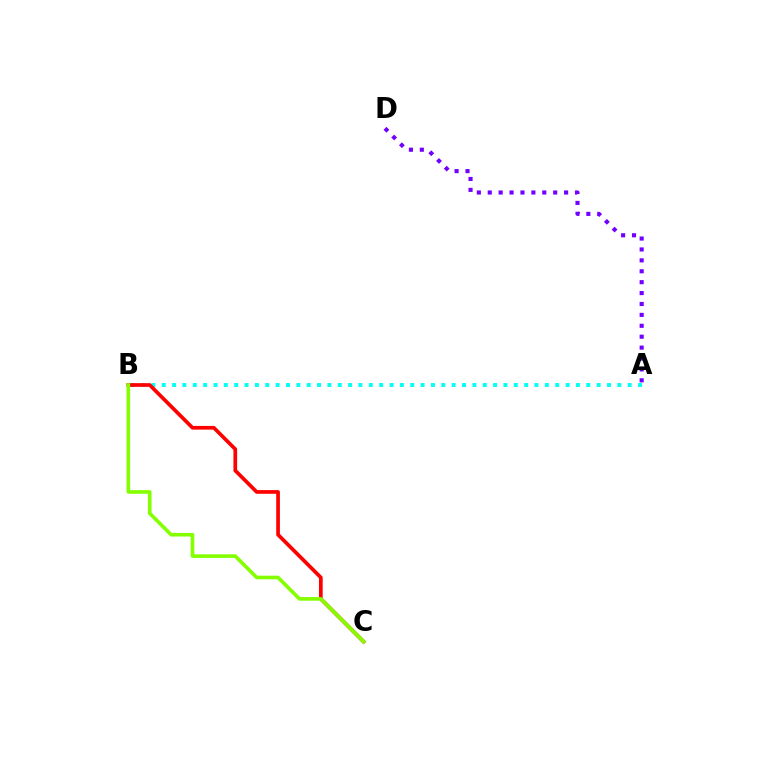{('A', 'B'): [{'color': '#00fff6', 'line_style': 'dotted', 'thickness': 2.81}], ('B', 'C'): [{'color': '#ff0000', 'line_style': 'solid', 'thickness': 2.66}, {'color': '#84ff00', 'line_style': 'solid', 'thickness': 2.61}], ('A', 'D'): [{'color': '#7200ff', 'line_style': 'dotted', 'thickness': 2.96}]}